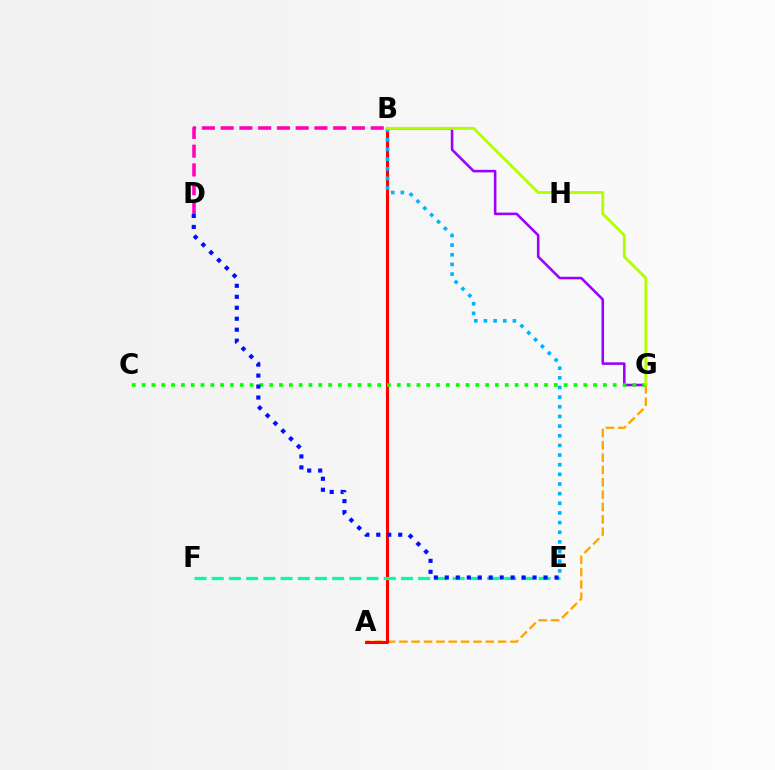{('A', 'G'): [{'color': '#ffa500', 'line_style': 'dashed', 'thickness': 1.68}], ('B', 'G'): [{'color': '#9b00ff', 'line_style': 'solid', 'thickness': 1.85}, {'color': '#b3ff00', 'line_style': 'solid', 'thickness': 2.06}], ('A', 'B'): [{'color': '#ff0000', 'line_style': 'solid', 'thickness': 2.21}], ('C', 'G'): [{'color': '#08ff00', 'line_style': 'dotted', 'thickness': 2.67}], ('B', 'E'): [{'color': '#00b5ff', 'line_style': 'dotted', 'thickness': 2.62}], ('E', 'F'): [{'color': '#00ff9d', 'line_style': 'dashed', 'thickness': 2.34}], ('B', 'D'): [{'color': '#ff00bd', 'line_style': 'dashed', 'thickness': 2.55}], ('D', 'E'): [{'color': '#0010ff', 'line_style': 'dotted', 'thickness': 2.98}]}